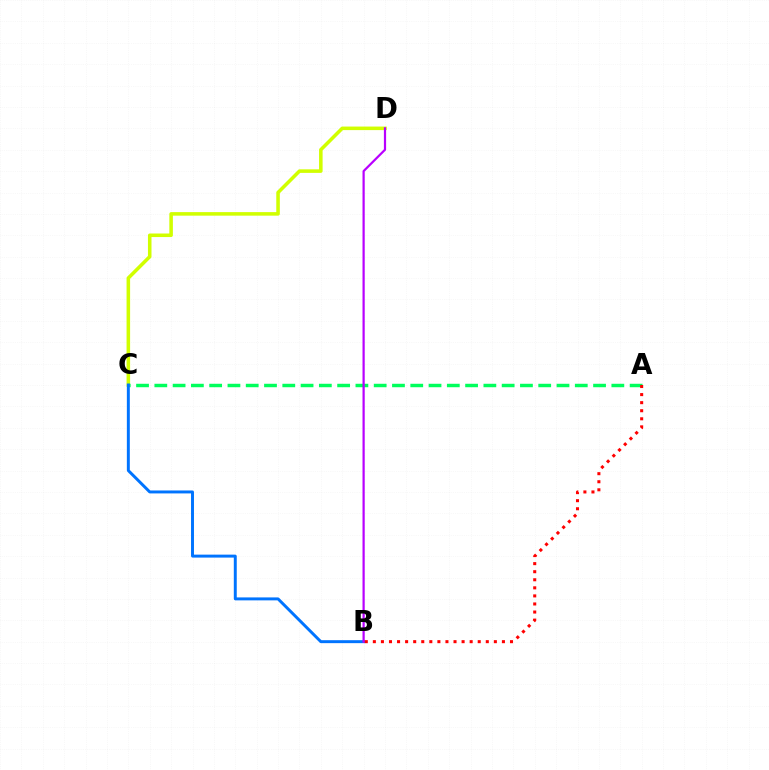{('C', 'D'): [{'color': '#d1ff00', 'line_style': 'solid', 'thickness': 2.55}], ('A', 'C'): [{'color': '#00ff5c', 'line_style': 'dashed', 'thickness': 2.48}], ('B', 'C'): [{'color': '#0074ff', 'line_style': 'solid', 'thickness': 2.13}], ('B', 'D'): [{'color': '#b900ff', 'line_style': 'solid', 'thickness': 1.59}], ('A', 'B'): [{'color': '#ff0000', 'line_style': 'dotted', 'thickness': 2.19}]}